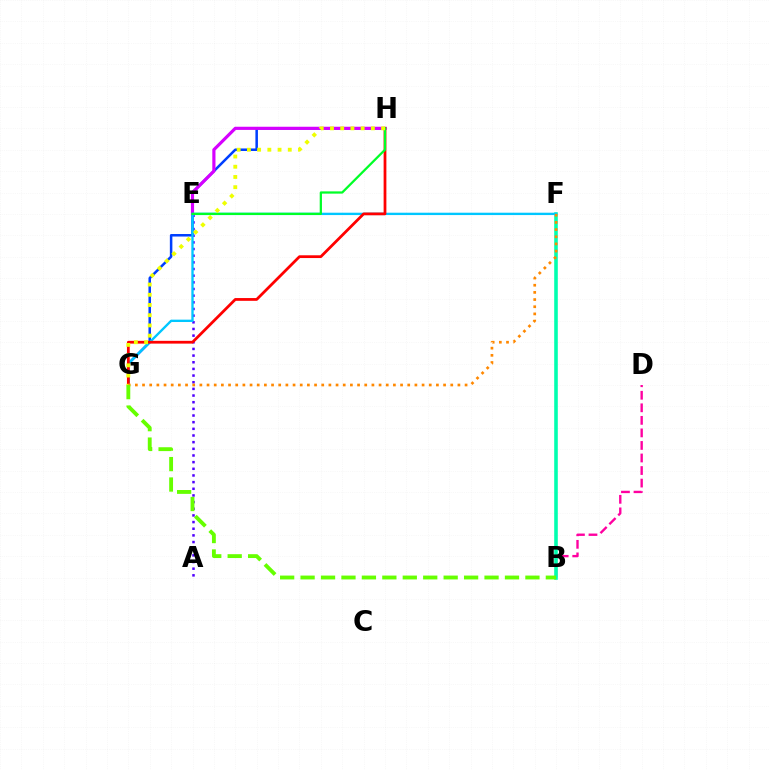{('B', 'D'): [{'color': '#ff00a0', 'line_style': 'dashed', 'thickness': 1.7}], ('A', 'E'): [{'color': '#4f00ff', 'line_style': 'dotted', 'thickness': 1.81}], ('G', 'H'): [{'color': '#003fff', 'line_style': 'solid', 'thickness': 1.82}, {'color': '#ff0000', 'line_style': 'solid', 'thickness': 1.99}, {'color': '#eeff00', 'line_style': 'dotted', 'thickness': 2.78}], ('B', 'F'): [{'color': '#00ffaf', 'line_style': 'solid', 'thickness': 2.58}], ('E', 'H'): [{'color': '#d600ff', 'line_style': 'solid', 'thickness': 2.28}, {'color': '#00ff27', 'line_style': 'solid', 'thickness': 1.62}], ('F', 'G'): [{'color': '#00c7ff', 'line_style': 'solid', 'thickness': 1.7}, {'color': '#ff8800', 'line_style': 'dotted', 'thickness': 1.95}], ('B', 'G'): [{'color': '#66ff00', 'line_style': 'dashed', 'thickness': 2.78}]}